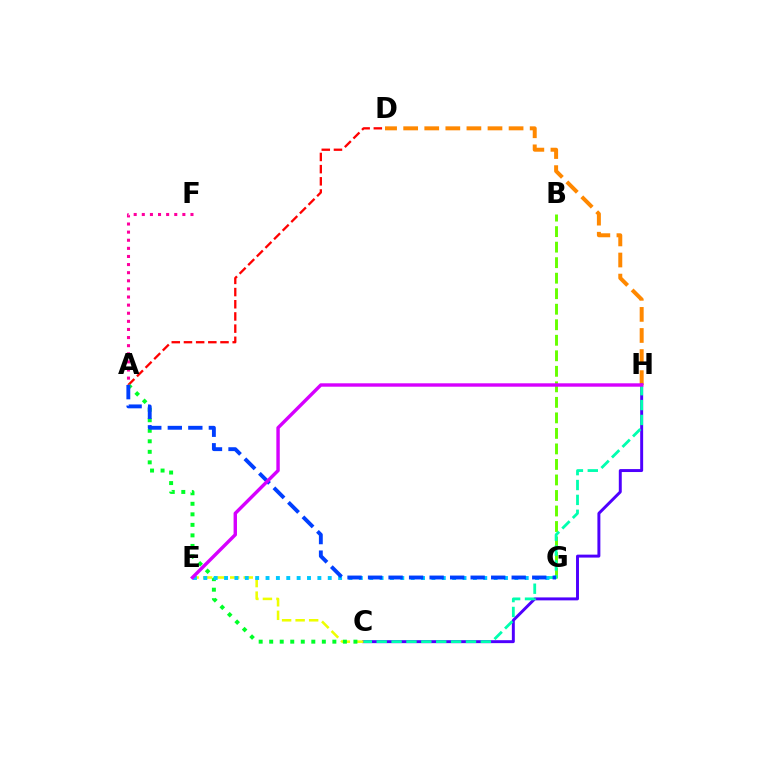{('D', 'H'): [{'color': '#ff8800', 'line_style': 'dashed', 'thickness': 2.86}], ('C', 'H'): [{'color': '#4f00ff', 'line_style': 'solid', 'thickness': 2.12}, {'color': '#00ffaf', 'line_style': 'dashed', 'thickness': 2.02}], ('A', 'D'): [{'color': '#ff0000', 'line_style': 'dashed', 'thickness': 1.66}], ('C', 'E'): [{'color': '#eeff00', 'line_style': 'dashed', 'thickness': 1.84}], ('B', 'G'): [{'color': '#66ff00', 'line_style': 'dashed', 'thickness': 2.11}], ('A', 'C'): [{'color': '#00ff27', 'line_style': 'dotted', 'thickness': 2.86}], ('A', 'F'): [{'color': '#ff00a0', 'line_style': 'dotted', 'thickness': 2.2}], ('E', 'G'): [{'color': '#00c7ff', 'line_style': 'dotted', 'thickness': 2.82}], ('A', 'G'): [{'color': '#003fff', 'line_style': 'dashed', 'thickness': 2.79}], ('E', 'H'): [{'color': '#d600ff', 'line_style': 'solid', 'thickness': 2.45}]}